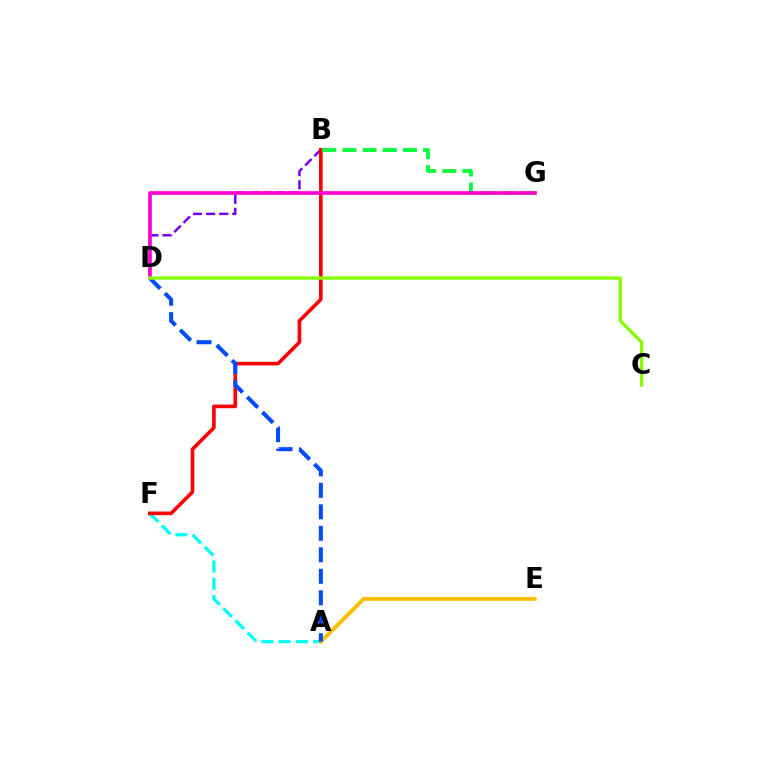{('A', 'F'): [{'color': '#00fff6', 'line_style': 'dashed', 'thickness': 2.34}], ('B', 'D'): [{'color': '#7200ff', 'line_style': 'dashed', 'thickness': 1.78}], ('A', 'E'): [{'color': '#ffbd00', 'line_style': 'solid', 'thickness': 2.78}], ('B', 'F'): [{'color': '#ff0000', 'line_style': 'solid', 'thickness': 2.61}], ('B', 'G'): [{'color': '#00ff39', 'line_style': 'dashed', 'thickness': 2.74}], ('A', 'D'): [{'color': '#004bff', 'line_style': 'dashed', 'thickness': 2.92}], ('D', 'G'): [{'color': '#ff00cf', 'line_style': 'solid', 'thickness': 2.64}], ('C', 'D'): [{'color': '#84ff00', 'line_style': 'solid', 'thickness': 2.38}]}